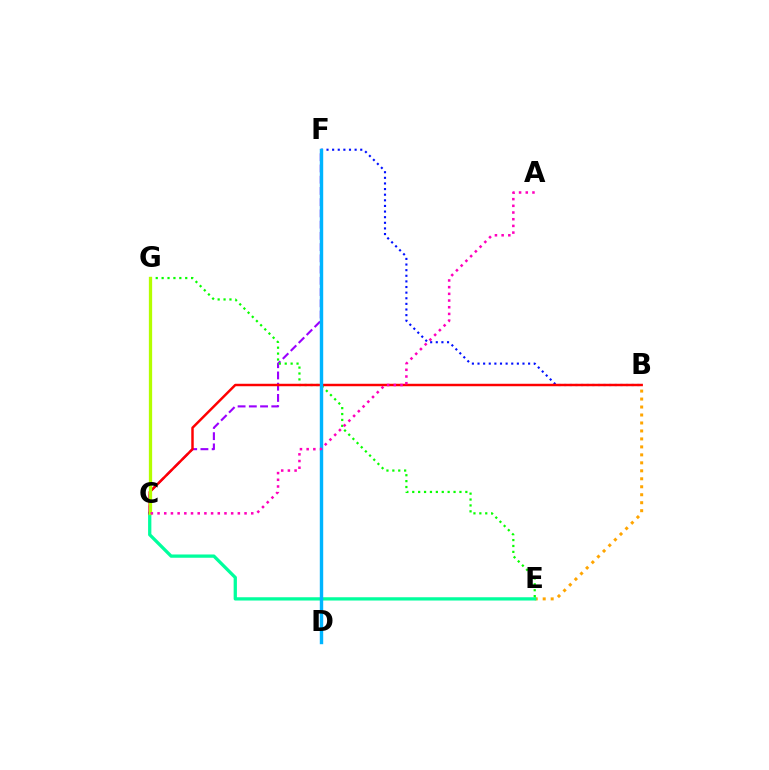{('B', 'E'): [{'color': '#ffa500', 'line_style': 'dotted', 'thickness': 2.17}], ('C', 'E'): [{'color': '#00ff9d', 'line_style': 'solid', 'thickness': 2.36}], ('C', 'F'): [{'color': '#9b00ff', 'line_style': 'dashed', 'thickness': 1.53}], ('B', 'F'): [{'color': '#0010ff', 'line_style': 'dotted', 'thickness': 1.53}], ('E', 'G'): [{'color': '#08ff00', 'line_style': 'dotted', 'thickness': 1.6}], ('B', 'C'): [{'color': '#ff0000', 'line_style': 'solid', 'thickness': 1.77}], ('C', 'G'): [{'color': '#b3ff00', 'line_style': 'solid', 'thickness': 2.36}], ('D', 'F'): [{'color': '#00b5ff', 'line_style': 'solid', 'thickness': 2.45}], ('A', 'C'): [{'color': '#ff00bd', 'line_style': 'dotted', 'thickness': 1.82}]}